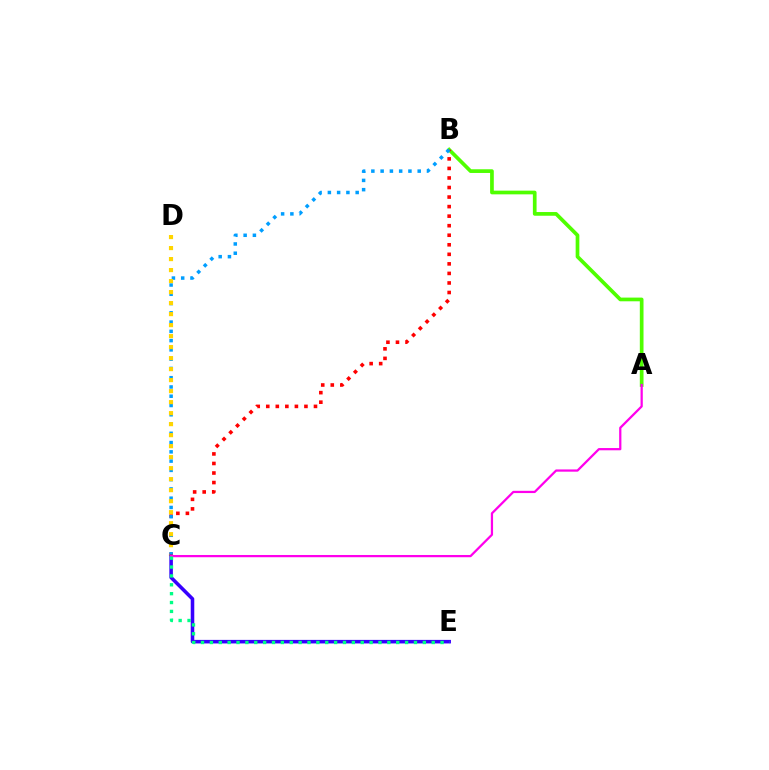{('A', 'B'): [{'color': '#4fff00', 'line_style': 'solid', 'thickness': 2.66}], ('B', 'C'): [{'color': '#ff0000', 'line_style': 'dotted', 'thickness': 2.59}, {'color': '#009eff', 'line_style': 'dotted', 'thickness': 2.52}], ('C', 'D'): [{'color': '#ffd500', 'line_style': 'dotted', 'thickness': 2.99}], ('C', 'E'): [{'color': '#3700ff', 'line_style': 'solid', 'thickness': 2.56}, {'color': '#00ff86', 'line_style': 'dotted', 'thickness': 2.41}], ('A', 'C'): [{'color': '#ff00ed', 'line_style': 'solid', 'thickness': 1.61}]}